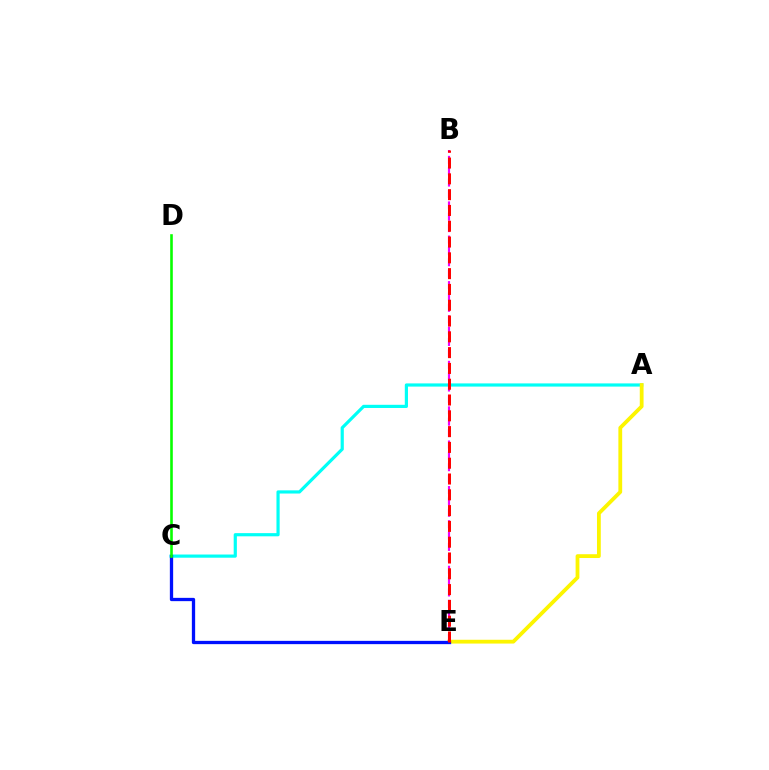{('A', 'C'): [{'color': '#00fff6', 'line_style': 'solid', 'thickness': 2.29}], ('A', 'E'): [{'color': '#fcf500', 'line_style': 'solid', 'thickness': 2.73}], ('C', 'E'): [{'color': '#0010ff', 'line_style': 'solid', 'thickness': 2.37}], ('B', 'E'): [{'color': '#ee00ff', 'line_style': 'dashed', 'thickness': 1.55}, {'color': '#ff0000', 'line_style': 'dashed', 'thickness': 2.15}], ('C', 'D'): [{'color': '#08ff00', 'line_style': 'solid', 'thickness': 1.88}]}